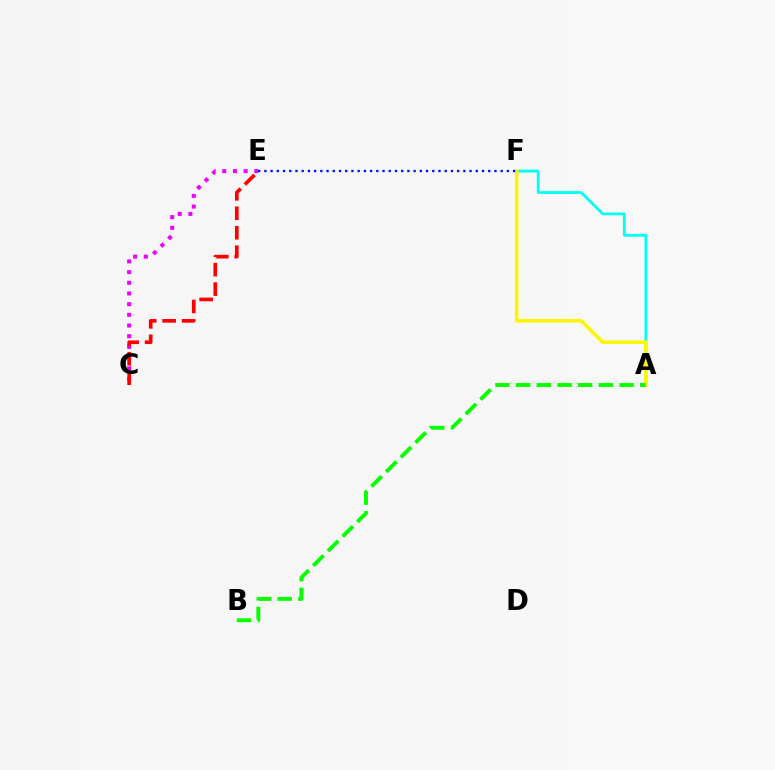{('A', 'F'): [{'color': '#00fff6', 'line_style': 'solid', 'thickness': 2.0}, {'color': '#fcf500', 'line_style': 'solid', 'thickness': 2.54}], ('C', 'E'): [{'color': '#ee00ff', 'line_style': 'dotted', 'thickness': 2.9}, {'color': '#ff0000', 'line_style': 'dashed', 'thickness': 2.64}], ('A', 'B'): [{'color': '#08ff00', 'line_style': 'dashed', 'thickness': 2.81}], ('E', 'F'): [{'color': '#0010ff', 'line_style': 'dotted', 'thickness': 1.69}]}